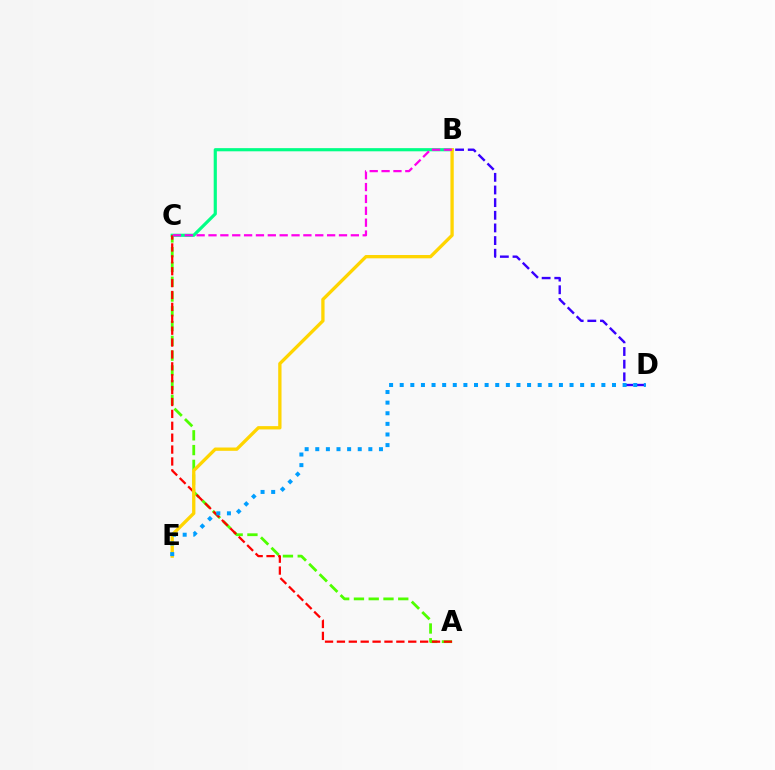{('B', 'C'): [{'color': '#00ff86', 'line_style': 'solid', 'thickness': 2.28}, {'color': '#ff00ed', 'line_style': 'dashed', 'thickness': 1.61}], ('A', 'C'): [{'color': '#4fff00', 'line_style': 'dashed', 'thickness': 2.01}, {'color': '#ff0000', 'line_style': 'dashed', 'thickness': 1.62}], ('B', 'D'): [{'color': '#3700ff', 'line_style': 'dashed', 'thickness': 1.72}], ('B', 'E'): [{'color': '#ffd500', 'line_style': 'solid', 'thickness': 2.38}], ('D', 'E'): [{'color': '#009eff', 'line_style': 'dotted', 'thickness': 2.88}]}